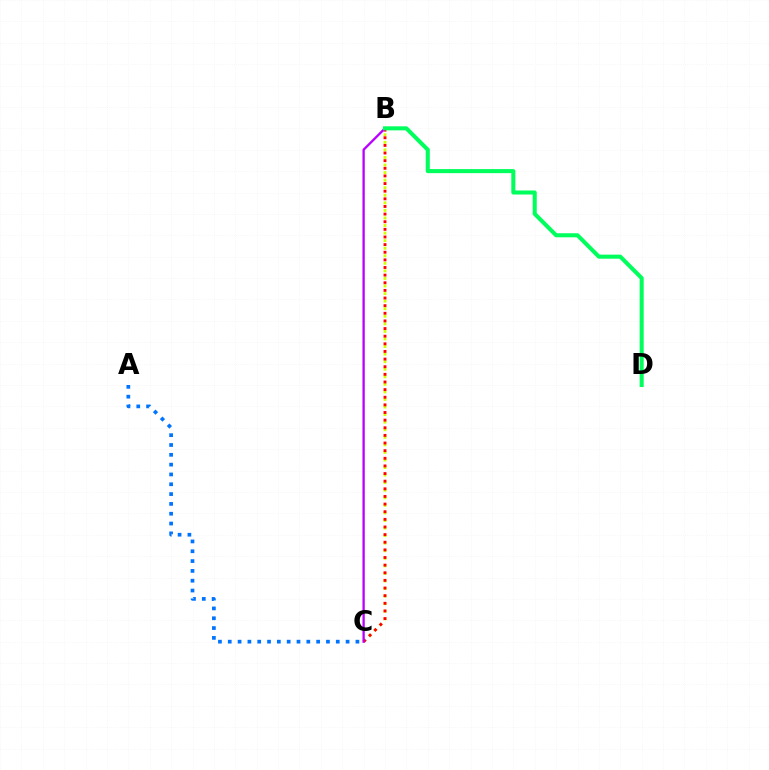{('B', 'C'): [{'color': '#d1ff00', 'line_style': 'dotted', 'thickness': 2.06}, {'color': '#ff0000', 'line_style': 'dotted', 'thickness': 2.07}, {'color': '#b900ff', 'line_style': 'solid', 'thickness': 1.66}], ('A', 'C'): [{'color': '#0074ff', 'line_style': 'dotted', 'thickness': 2.67}], ('B', 'D'): [{'color': '#00ff5c', 'line_style': 'solid', 'thickness': 2.92}]}